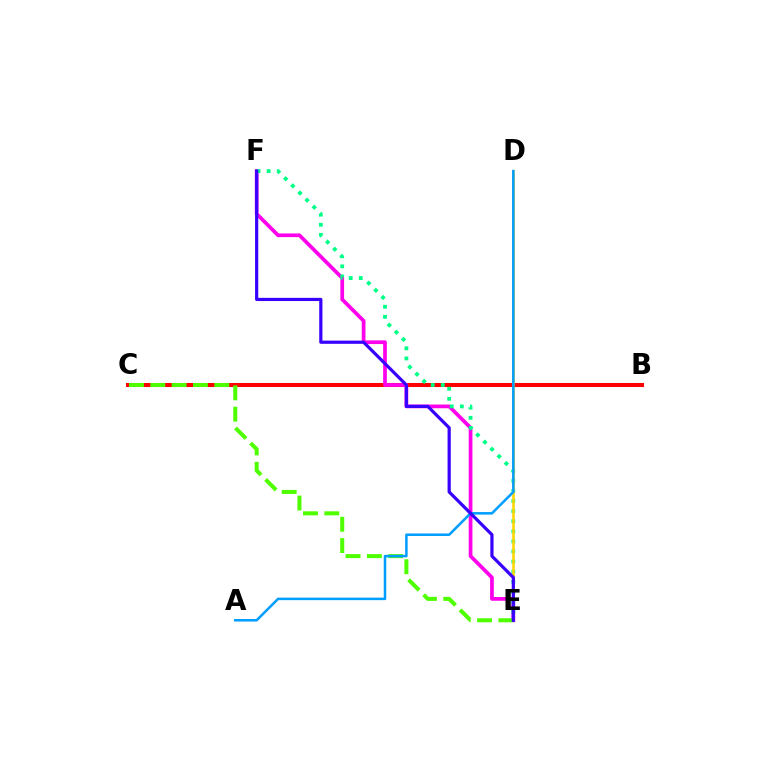{('B', 'C'): [{'color': '#ff0000', 'line_style': 'solid', 'thickness': 2.91}], ('E', 'F'): [{'color': '#ff00ed', 'line_style': 'solid', 'thickness': 2.67}, {'color': '#00ff86', 'line_style': 'dotted', 'thickness': 2.74}, {'color': '#3700ff', 'line_style': 'solid', 'thickness': 2.3}], ('D', 'E'): [{'color': '#ffd500', 'line_style': 'solid', 'thickness': 1.81}], ('C', 'E'): [{'color': '#4fff00', 'line_style': 'dashed', 'thickness': 2.9}], ('A', 'D'): [{'color': '#009eff', 'line_style': 'solid', 'thickness': 1.82}]}